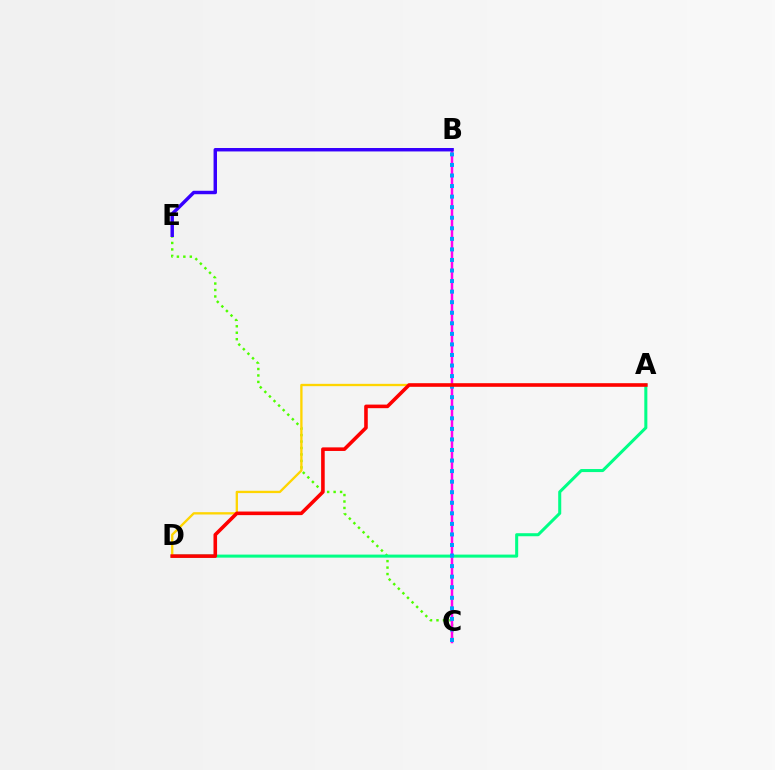{('C', 'E'): [{'color': '#4fff00', 'line_style': 'dotted', 'thickness': 1.76}], ('B', 'C'): [{'color': '#ff00ed', 'line_style': 'solid', 'thickness': 1.8}, {'color': '#009eff', 'line_style': 'dotted', 'thickness': 2.87}], ('A', 'D'): [{'color': '#00ff86', 'line_style': 'solid', 'thickness': 2.19}, {'color': '#ffd500', 'line_style': 'solid', 'thickness': 1.67}, {'color': '#ff0000', 'line_style': 'solid', 'thickness': 2.58}], ('B', 'E'): [{'color': '#3700ff', 'line_style': 'solid', 'thickness': 2.48}]}